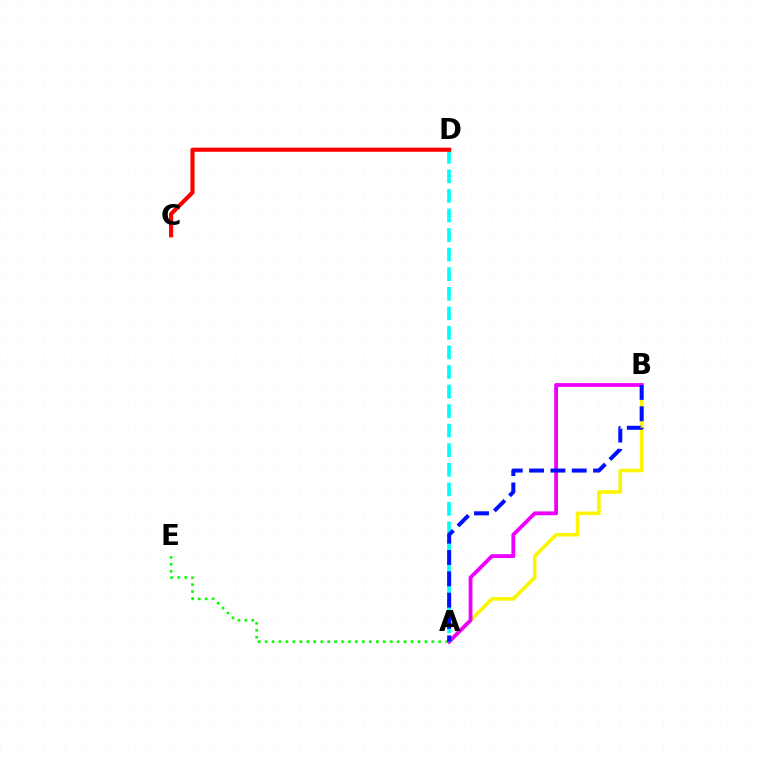{('A', 'E'): [{'color': '#08ff00', 'line_style': 'dotted', 'thickness': 1.89}], ('A', 'B'): [{'color': '#fcf500', 'line_style': 'solid', 'thickness': 2.58}, {'color': '#ee00ff', 'line_style': 'solid', 'thickness': 2.75}, {'color': '#0010ff', 'line_style': 'dashed', 'thickness': 2.9}], ('A', 'D'): [{'color': '#00fff6', 'line_style': 'dashed', 'thickness': 2.66}], ('C', 'D'): [{'color': '#ff0000', 'line_style': 'solid', 'thickness': 2.96}]}